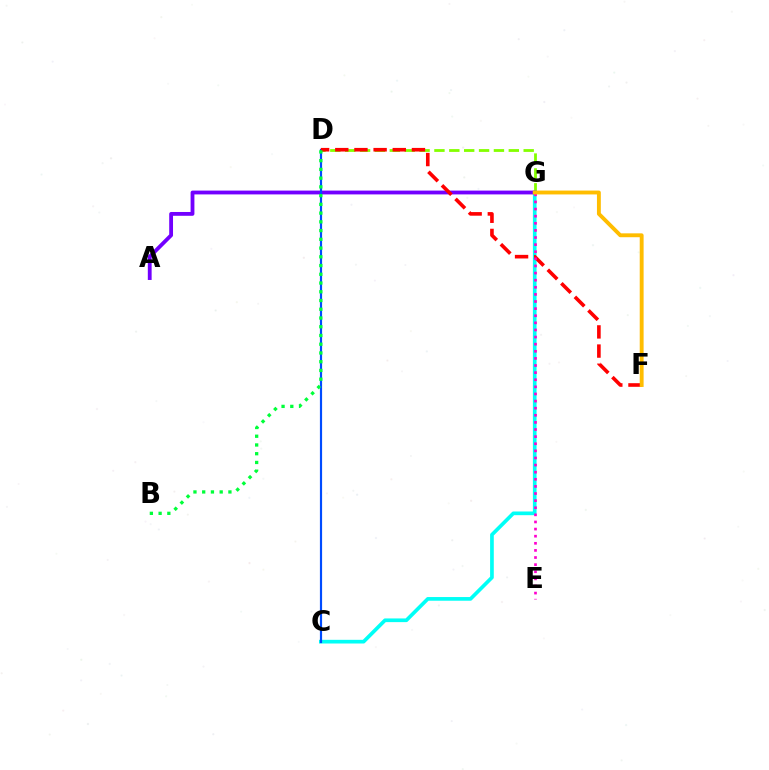{('C', 'G'): [{'color': '#00fff6', 'line_style': 'solid', 'thickness': 2.65}], ('D', 'G'): [{'color': '#84ff00', 'line_style': 'dashed', 'thickness': 2.02}], ('A', 'G'): [{'color': '#7200ff', 'line_style': 'solid', 'thickness': 2.75}], ('C', 'D'): [{'color': '#004bff', 'line_style': 'solid', 'thickness': 1.58}], ('D', 'F'): [{'color': '#ff0000', 'line_style': 'dashed', 'thickness': 2.6}], ('E', 'G'): [{'color': '#ff00cf', 'line_style': 'dotted', 'thickness': 1.93}], ('F', 'G'): [{'color': '#ffbd00', 'line_style': 'solid', 'thickness': 2.79}], ('B', 'D'): [{'color': '#00ff39', 'line_style': 'dotted', 'thickness': 2.37}]}